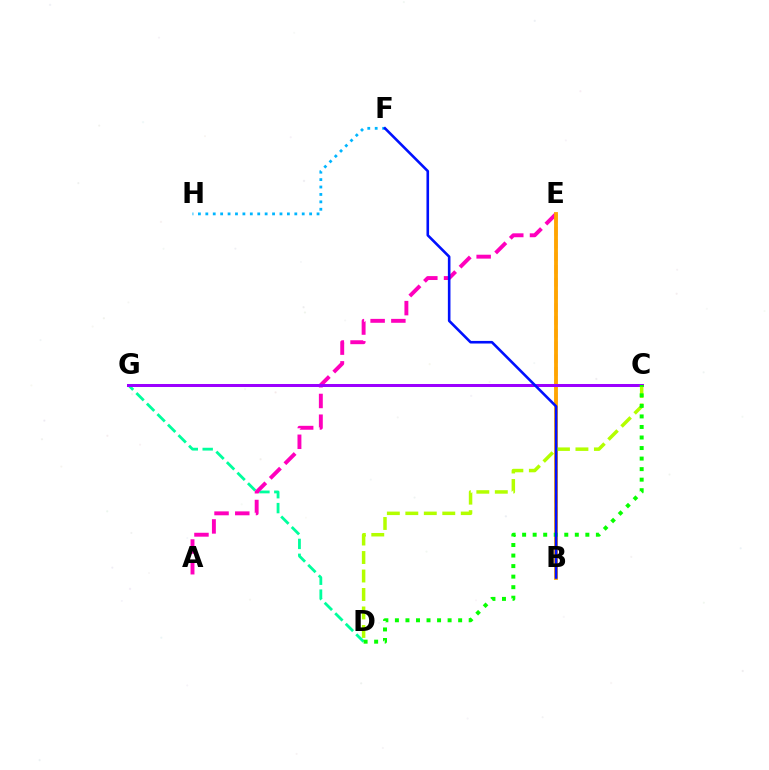{('D', 'G'): [{'color': '#00ff9d', 'line_style': 'dashed', 'thickness': 2.02}], ('A', 'E'): [{'color': '#ff00bd', 'line_style': 'dashed', 'thickness': 2.82}], ('B', 'E'): [{'color': '#ff0000', 'line_style': 'dashed', 'thickness': 1.73}, {'color': '#ffa500', 'line_style': 'solid', 'thickness': 2.74}], ('F', 'H'): [{'color': '#00b5ff', 'line_style': 'dotted', 'thickness': 2.01}], ('C', 'G'): [{'color': '#9b00ff', 'line_style': 'solid', 'thickness': 2.17}], ('C', 'D'): [{'color': '#b3ff00', 'line_style': 'dashed', 'thickness': 2.51}, {'color': '#08ff00', 'line_style': 'dotted', 'thickness': 2.86}], ('B', 'F'): [{'color': '#0010ff', 'line_style': 'solid', 'thickness': 1.87}]}